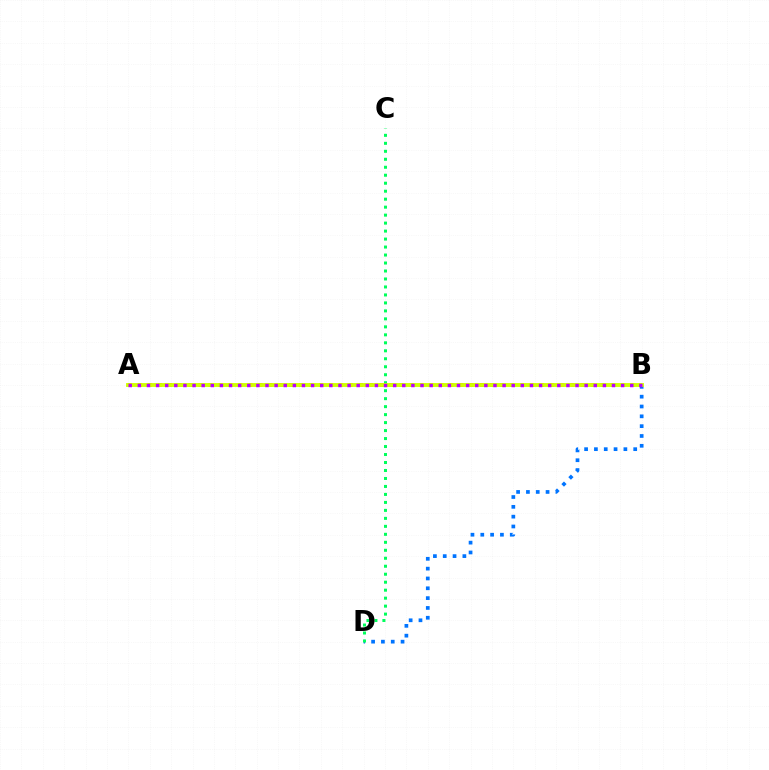{('B', 'D'): [{'color': '#0074ff', 'line_style': 'dotted', 'thickness': 2.67}], ('A', 'B'): [{'color': '#ff0000', 'line_style': 'dotted', 'thickness': 2.73}, {'color': '#d1ff00', 'line_style': 'solid', 'thickness': 2.8}, {'color': '#b900ff', 'line_style': 'dotted', 'thickness': 2.48}], ('C', 'D'): [{'color': '#00ff5c', 'line_style': 'dotted', 'thickness': 2.17}]}